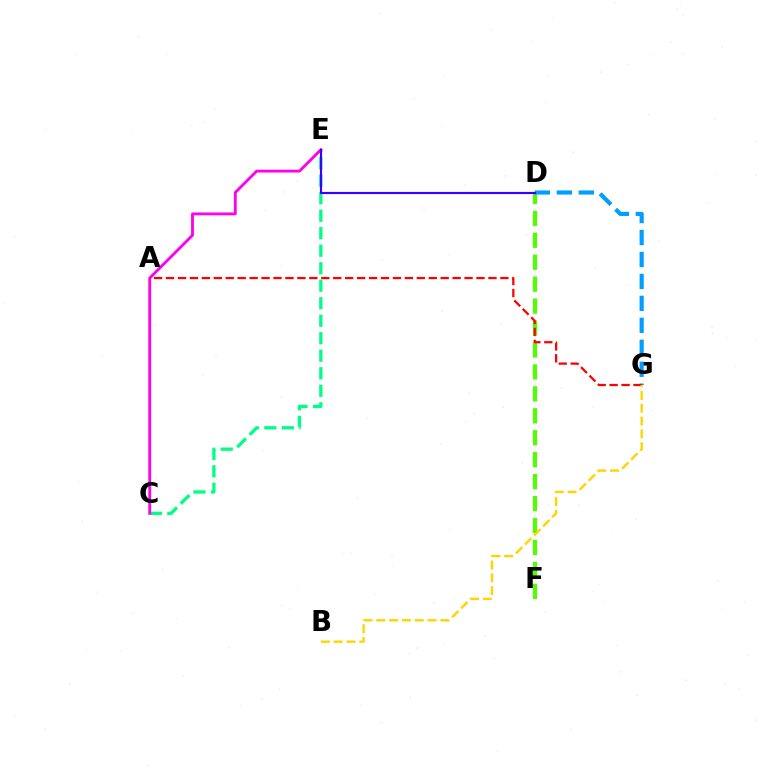{('C', 'E'): [{'color': '#00ff86', 'line_style': 'dashed', 'thickness': 2.38}, {'color': '#ff00ed', 'line_style': 'solid', 'thickness': 2.04}], ('D', 'F'): [{'color': '#4fff00', 'line_style': 'dashed', 'thickness': 2.98}], ('D', 'G'): [{'color': '#009eff', 'line_style': 'dashed', 'thickness': 2.98}], ('A', 'G'): [{'color': '#ff0000', 'line_style': 'dashed', 'thickness': 1.62}], ('D', 'E'): [{'color': '#3700ff', 'line_style': 'solid', 'thickness': 1.56}], ('B', 'G'): [{'color': '#ffd500', 'line_style': 'dashed', 'thickness': 1.74}]}